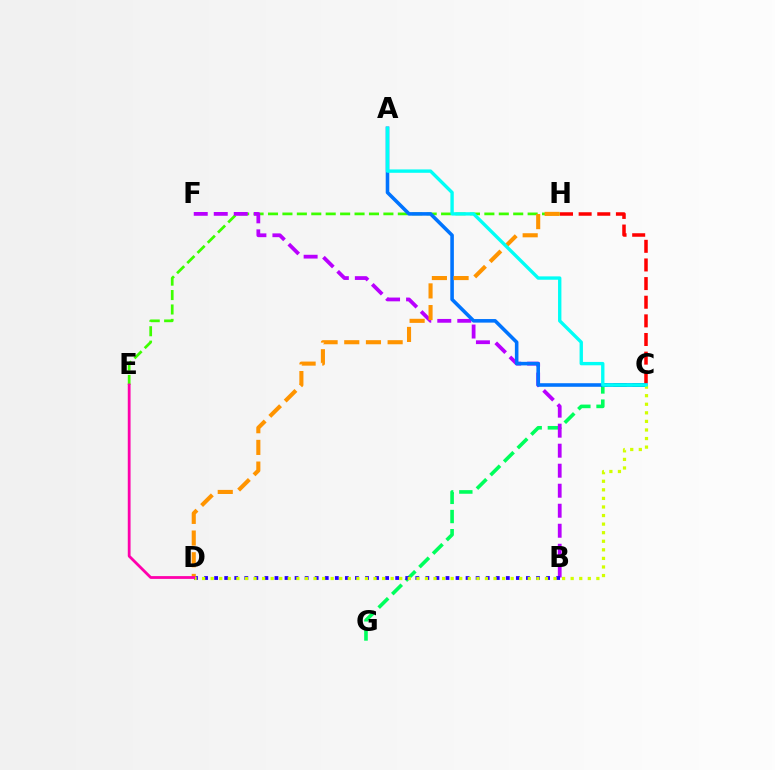{('C', 'G'): [{'color': '#00ff5c', 'line_style': 'dashed', 'thickness': 2.6}], ('E', 'H'): [{'color': '#3dff00', 'line_style': 'dashed', 'thickness': 1.96}], ('B', 'F'): [{'color': '#b900ff', 'line_style': 'dashed', 'thickness': 2.72}], ('A', 'C'): [{'color': '#0074ff', 'line_style': 'solid', 'thickness': 2.57}, {'color': '#00fff6', 'line_style': 'solid', 'thickness': 2.42}], ('B', 'D'): [{'color': '#2500ff', 'line_style': 'dotted', 'thickness': 2.73}], ('C', 'H'): [{'color': '#ff0000', 'line_style': 'dashed', 'thickness': 2.53}], ('D', 'H'): [{'color': '#ff9400', 'line_style': 'dashed', 'thickness': 2.95}], ('C', 'D'): [{'color': '#d1ff00', 'line_style': 'dotted', 'thickness': 2.33}], ('D', 'E'): [{'color': '#ff00ac', 'line_style': 'solid', 'thickness': 2.01}]}